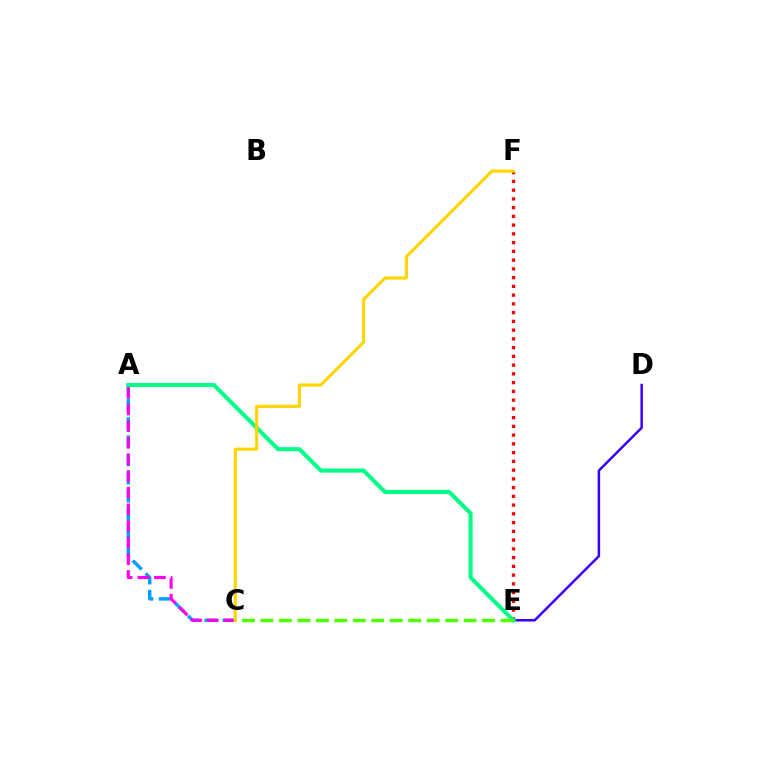{('E', 'F'): [{'color': '#ff0000', 'line_style': 'dotted', 'thickness': 2.38}], ('A', 'C'): [{'color': '#009eff', 'line_style': 'dashed', 'thickness': 2.47}, {'color': '#ff00ed', 'line_style': 'dashed', 'thickness': 2.26}], ('D', 'E'): [{'color': '#3700ff', 'line_style': 'solid', 'thickness': 1.79}], ('A', 'E'): [{'color': '#00ff86', 'line_style': 'solid', 'thickness': 2.91}], ('C', 'E'): [{'color': '#4fff00', 'line_style': 'dashed', 'thickness': 2.51}], ('C', 'F'): [{'color': '#ffd500', 'line_style': 'solid', 'thickness': 2.25}]}